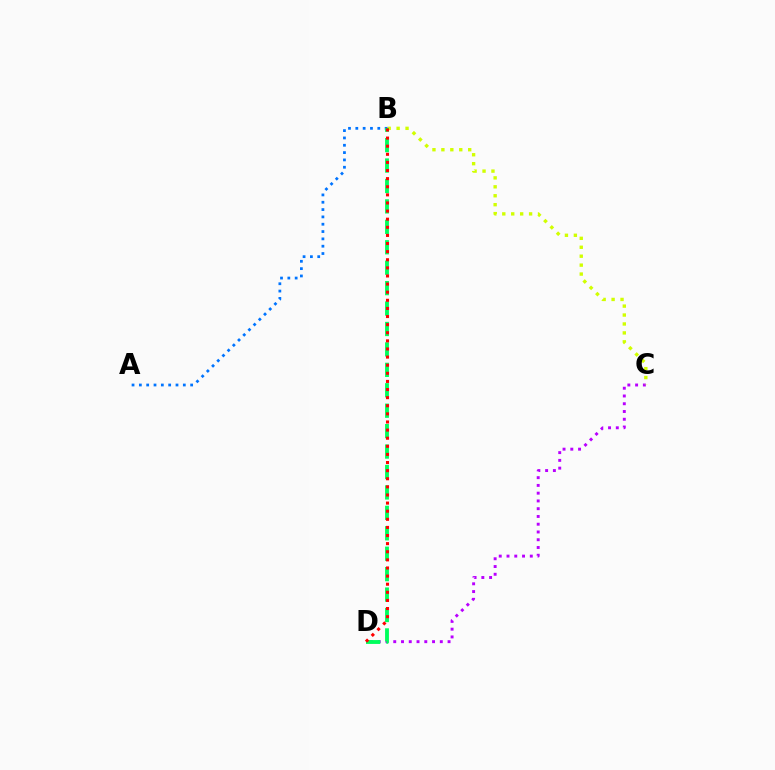{('C', 'D'): [{'color': '#b900ff', 'line_style': 'dotted', 'thickness': 2.11}], ('B', 'C'): [{'color': '#d1ff00', 'line_style': 'dotted', 'thickness': 2.43}], ('A', 'B'): [{'color': '#0074ff', 'line_style': 'dotted', 'thickness': 1.99}], ('B', 'D'): [{'color': '#00ff5c', 'line_style': 'dashed', 'thickness': 2.78}, {'color': '#ff0000', 'line_style': 'dotted', 'thickness': 2.2}]}